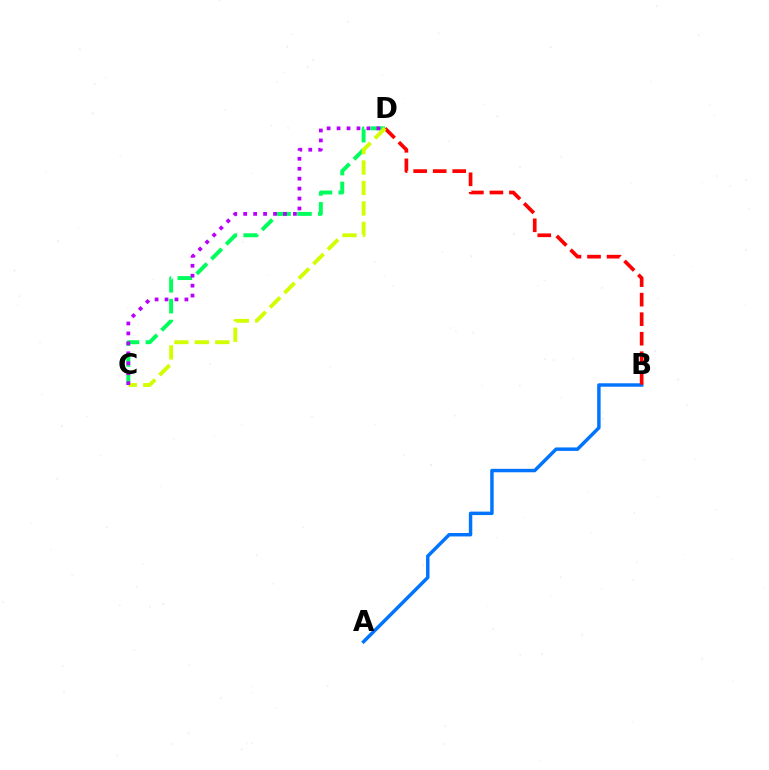{('A', 'B'): [{'color': '#0074ff', 'line_style': 'solid', 'thickness': 2.48}], ('C', 'D'): [{'color': '#00ff5c', 'line_style': 'dashed', 'thickness': 2.84}, {'color': '#d1ff00', 'line_style': 'dashed', 'thickness': 2.78}, {'color': '#b900ff', 'line_style': 'dotted', 'thickness': 2.7}], ('B', 'D'): [{'color': '#ff0000', 'line_style': 'dashed', 'thickness': 2.65}]}